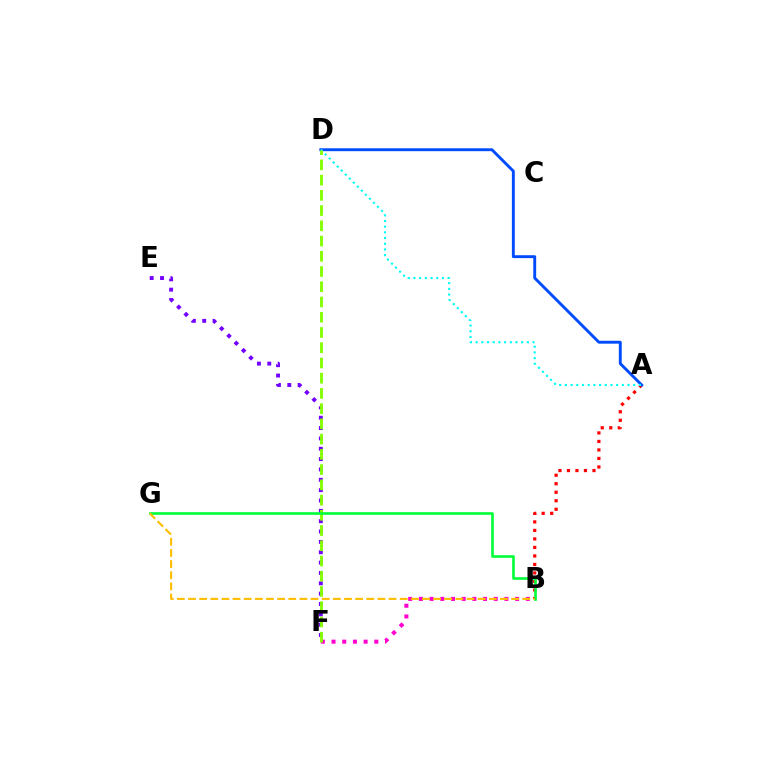{('B', 'F'): [{'color': '#ff00cf', 'line_style': 'dotted', 'thickness': 2.9}], ('A', 'B'): [{'color': '#ff0000', 'line_style': 'dotted', 'thickness': 2.31}], ('A', 'D'): [{'color': '#004bff', 'line_style': 'solid', 'thickness': 2.08}, {'color': '#00fff6', 'line_style': 'dotted', 'thickness': 1.55}], ('E', 'F'): [{'color': '#7200ff', 'line_style': 'dotted', 'thickness': 2.81}], ('D', 'F'): [{'color': '#84ff00', 'line_style': 'dashed', 'thickness': 2.07}], ('B', 'G'): [{'color': '#00ff39', 'line_style': 'solid', 'thickness': 1.9}, {'color': '#ffbd00', 'line_style': 'dashed', 'thickness': 1.51}]}